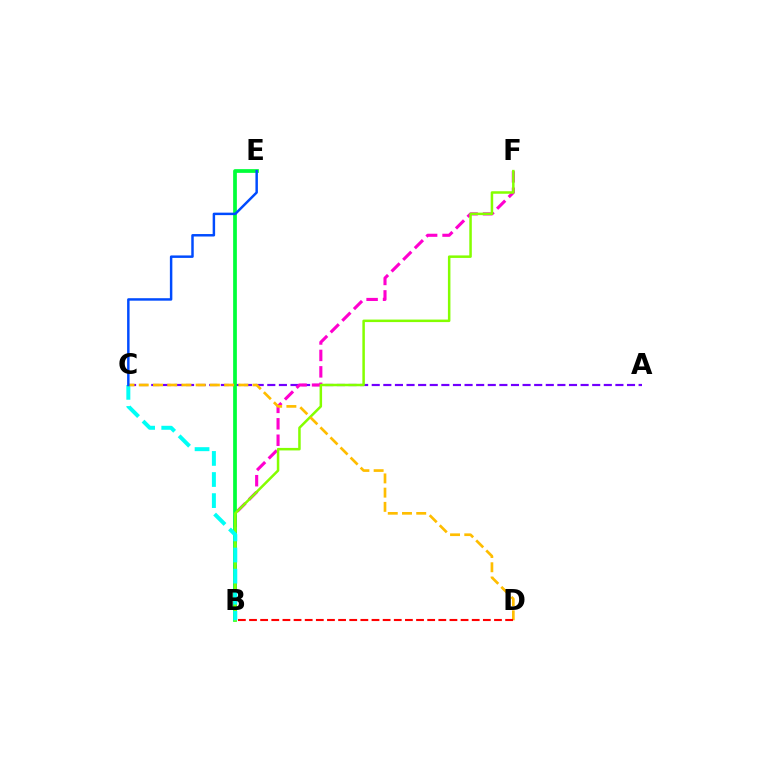{('A', 'C'): [{'color': '#7200ff', 'line_style': 'dashed', 'thickness': 1.58}], ('B', 'F'): [{'color': '#ff00cf', 'line_style': 'dashed', 'thickness': 2.23}, {'color': '#84ff00', 'line_style': 'solid', 'thickness': 1.8}], ('B', 'E'): [{'color': '#00ff39', 'line_style': 'solid', 'thickness': 2.69}], ('B', 'C'): [{'color': '#00fff6', 'line_style': 'dashed', 'thickness': 2.87}], ('C', 'D'): [{'color': '#ffbd00', 'line_style': 'dashed', 'thickness': 1.93}], ('B', 'D'): [{'color': '#ff0000', 'line_style': 'dashed', 'thickness': 1.51}], ('C', 'E'): [{'color': '#004bff', 'line_style': 'solid', 'thickness': 1.78}]}